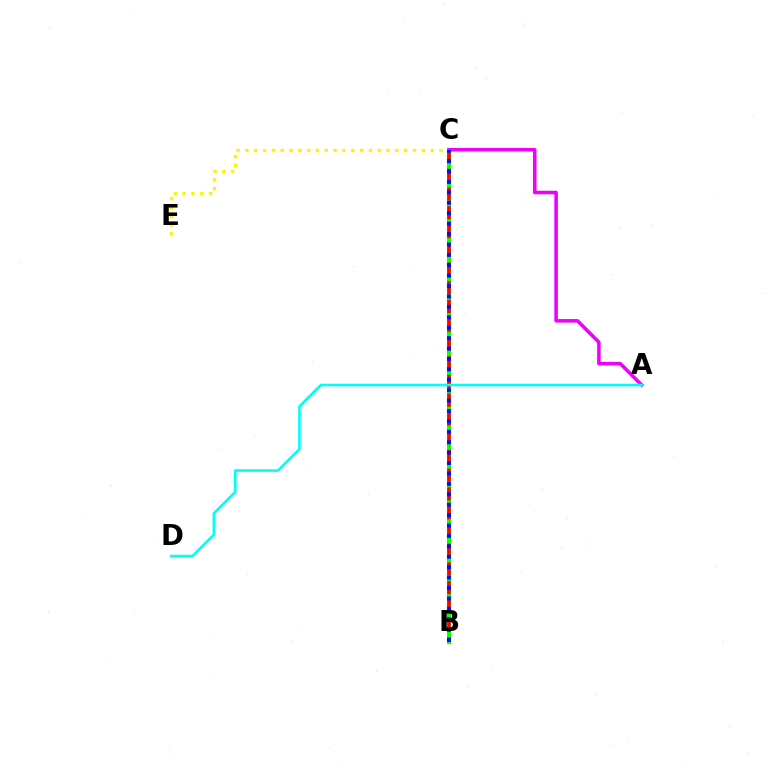{('B', 'C'): [{'color': '#08ff00', 'line_style': 'solid', 'thickness': 2.98}, {'color': '#ff0000', 'line_style': 'dashed', 'thickness': 2.55}, {'color': '#0010ff', 'line_style': 'dotted', 'thickness': 2.83}], ('C', 'E'): [{'color': '#fcf500', 'line_style': 'dotted', 'thickness': 2.4}], ('A', 'C'): [{'color': '#ee00ff', 'line_style': 'solid', 'thickness': 2.55}], ('A', 'D'): [{'color': '#00fff6', 'line_style': 'solid', 'thickness': 1.87}]}